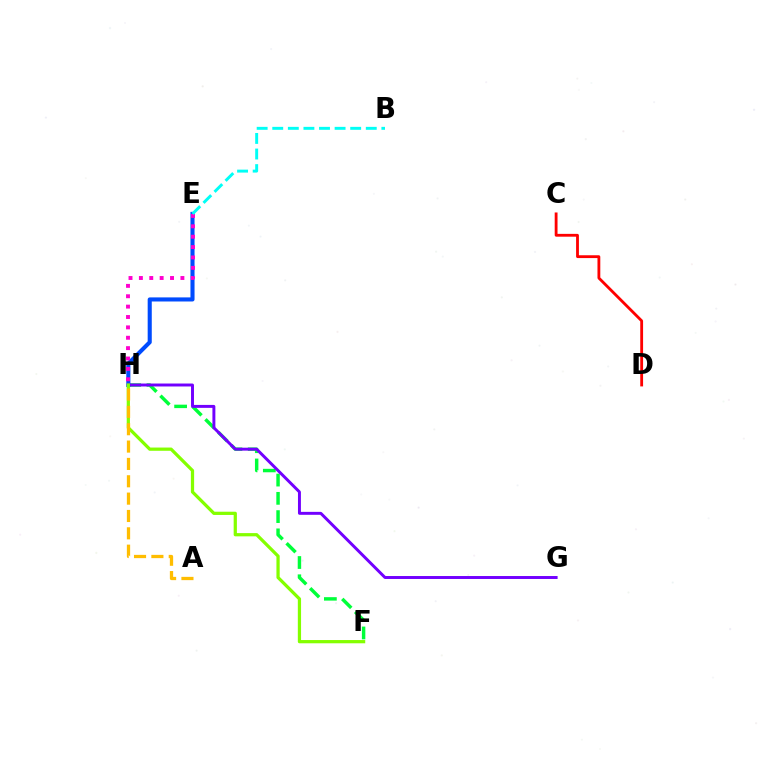{('C', 'D'): [{'color': '#ff0000', 'line_style': 'solid', 'thickness': 2.03}], ('F', 'H'): [{'color': '#00ff39', 'line_style': 'dashed', 'thickness': 2.48}, {'color': '#84ff00', 'line_style': 'solid', 'thickness': 2.33}], ('E', 'H'): [{'color': '#004bff', 'line_style': 'solid', 'thickness': 2.94}, {'color': '#ff00cf', 'line_style': 'dotted', 'thickness': 2.82}], ('G', 'H'): [{'color': '#7200ff', 'line_style': 'solid', 'thickness': 2.12}], ('B', 'E'): [{'color': '#00fff6', 'line_style': 'dashed', 'thickness': 2.12}], ('A', 'H'): [{'color': '#ffbd00', 'line_style': 'dashed', 'thickness': 2.36}]}